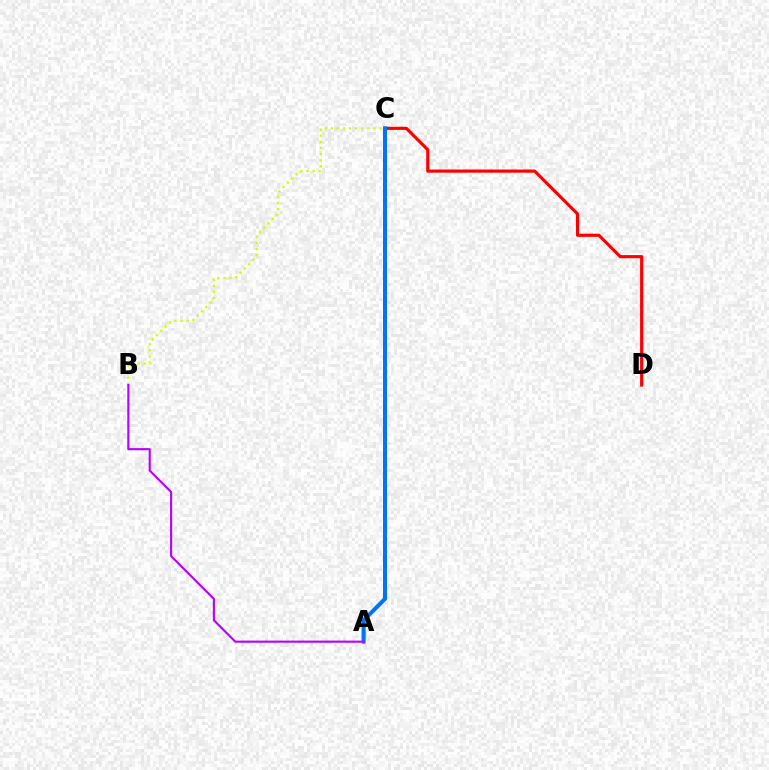{('B', 'C'): [{'color': '#d1ff00', 'line_style': 'dotted', 'thickness': 1.66}], ('C', 'D'): [{'color': '#ff0000', 'line_style': 'solid', 'thickness': 2.27}], ('A', 'C'): [{'color': '#00ff5c', 'line_style': 'dashed', 'thickness': 2.39}, {'color': '#0074ff', 'line_style': 'solid', 'thickness': 2.88}], ('A', 'B'): [{'color': '#b900ff', 'line_style': 'solid', 'thickness': 1.53}]}